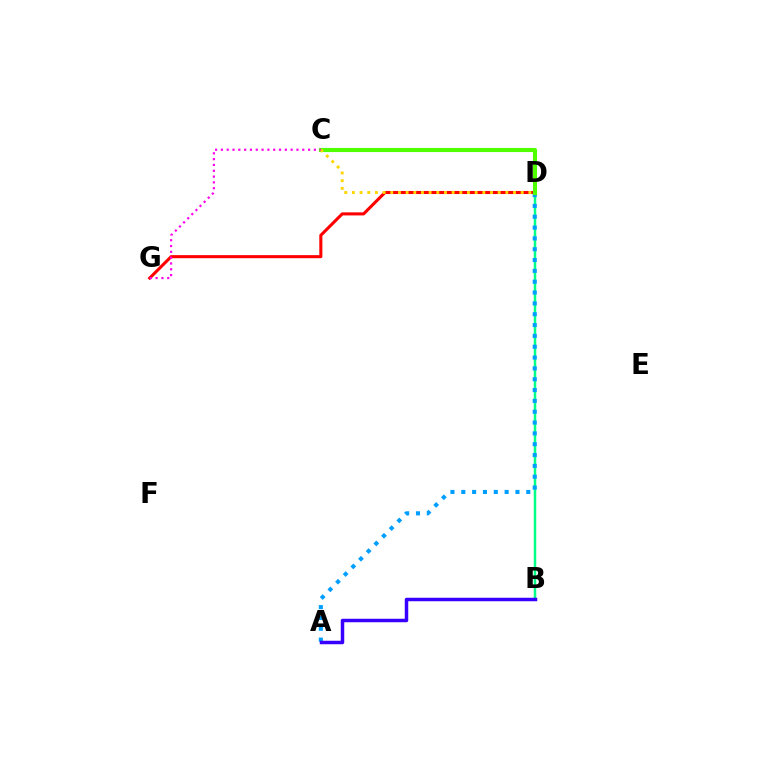{('D', 'G'): [{'color': '#ff0000', 'line_style': 'solid', 'thickness': 2.21}], ('B', 'D'): [{'color': '#00ff86', 'line_style': 'solid', 'thickness': 1.79}], ('A', 'D'): [{'color': '#009eff', 'line_style': 'dotted', 'thickness': 2.94}], ('C', 'D'): [{'color': '#4fff00', 'line_style': 'solid', 'thickness': 2.96}, {'color': '#ffd500', 'line_style': 'dotted', 'thickness': 2.08}], ('A', 'B'): [{'color': '#3700ff', 'line_style': 'solid', 'thickness': 2.51}], ('C', 'G'): [{'color': '#ff00ed', 'line_style': 'dotted', 'thickness': 1.58}]}